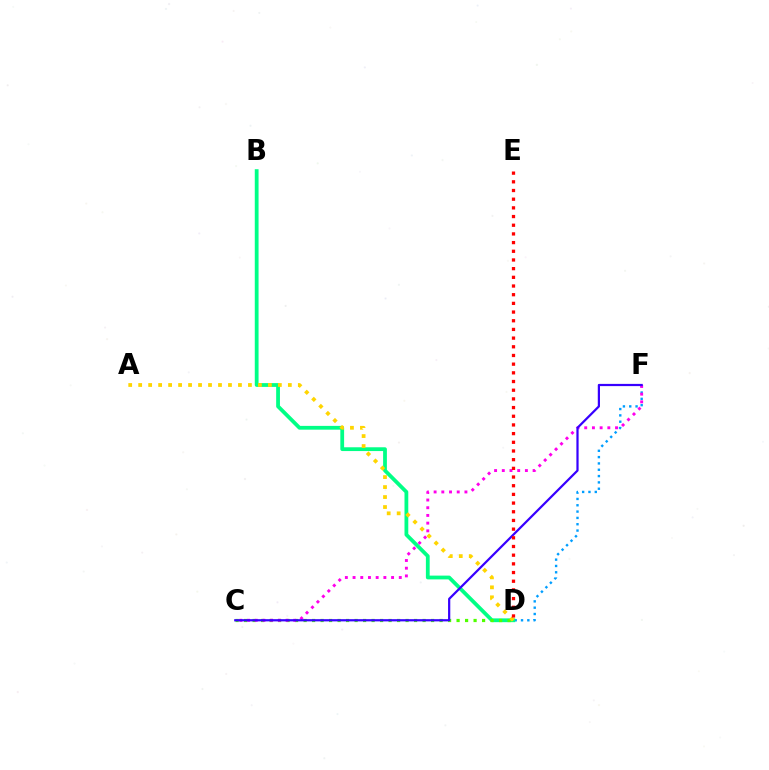{('D', 'F'): [{'color': '#009eff', 'line_style': 'dotted', 'thickness': 1.72}], ('B', 'D'): [{'color': '#00ff86', 'line_style': 'solid', 'thickness': 2.72}], ('C', 'D'): [{'color': '#4fff00', 'line_style': 'dotted', 'thickness': 2.31}], ('C', 'F'): [{'color': '#ff00ed', 'line_style': 'dotted', 'thickness': 2.09}, {'color': '#3700ff', 'line_style': 'solid', 'thickness': 1.6}], ('A', 'D'): [{'color': '#ffd500', 'line_style': 'dotted', 'thickness': 2.71}], ('D', 'E'): [{'color': '#ff0000', 'line_style': 'dotted', 'thickness': 2.36}]}